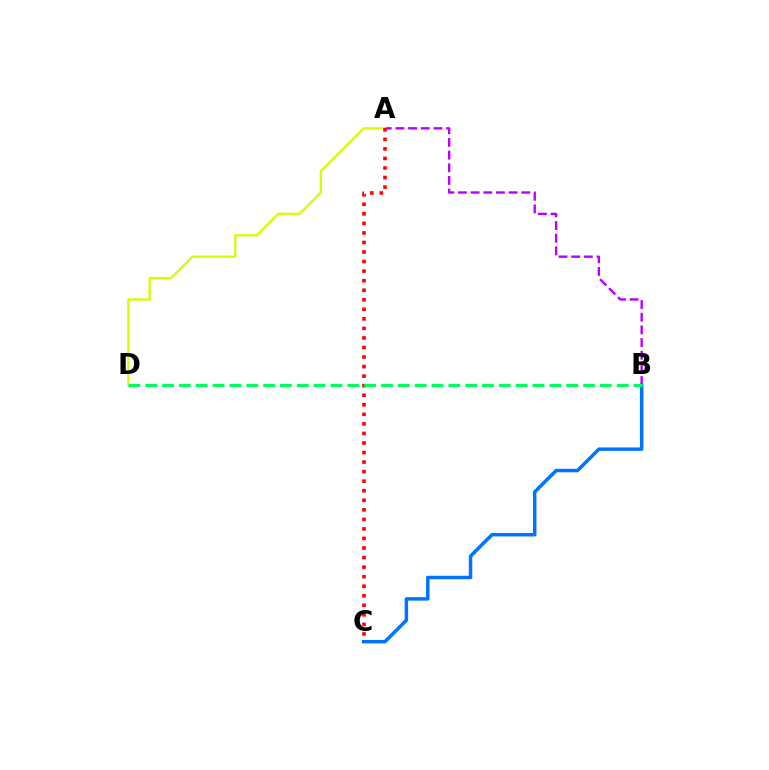{('A', 'B'): [{'color': '#b900ff', 'line_style': 'dashed', 'thickness': 1.72}], ('A', 'D'): [{'color': '#d1ff00', 'line_style': 'solid', 'thickness': 1.63}], ('B', 'C'): [{'color': '#0074ff', 'line_style': 'solid', 'thickness': 2.51}], ('A', 'C'): [{'color': '#ff0000', 'line_style': 'dotted', 'thickness': 2.59}], ('B', 'D'): [{'color': '#00ff5c', 'line_style': 'dashed', 'thickness': 2.29}]}